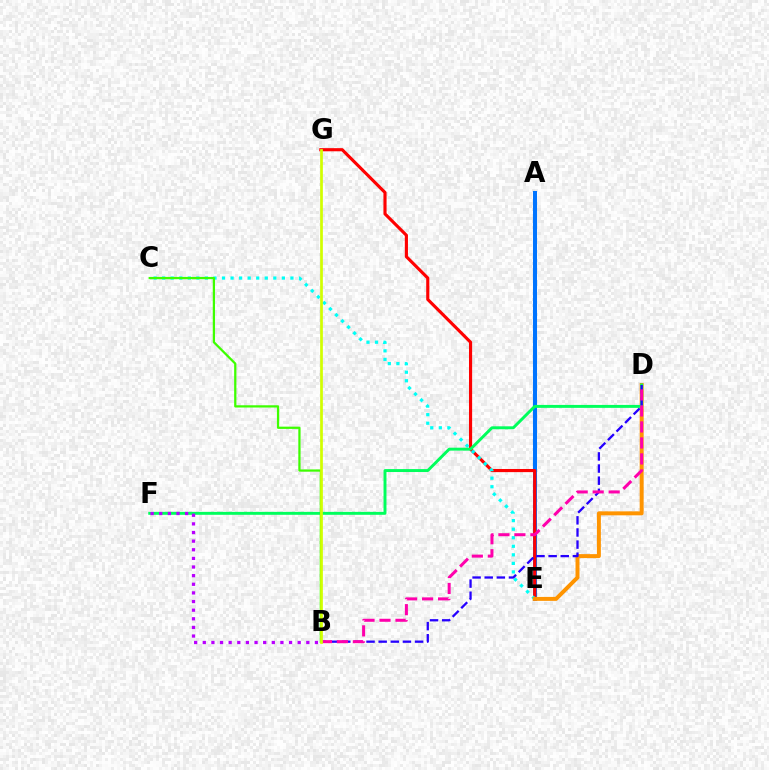{('A', 'E'): [{'color': '#0074ff', 'line_style': 'solid', 'thickness': 2.91}], ('E', 'G'): [{'color': '#ff0000', 'line_style': 'solid', 'thickness': 2.26}], ('C', 'E'): [{'color': '#00fff6', 'line_style': 'dotted', 'thickness': 2.32}], ('D', 'E'): [{'color': '#ff9400', 'line_style': 'solid', 'thickness': 2.86}], ('D', 'F'): [{'color': '#00ff5c', 'line_style': 'solid', 'thickness': 2.12}], ('B', 'D'): [{'color': '#2500ff', 'line_style': 'dashed', 'thickness': 1.65}, {'color': '#ff00ac', 'line_style': 'dashed', 'thickness': 2.17}], ('B', 'F'): [{'color': '#b900ff', 'line_style': 'dotted', 'thickness': 2.34}], ('B', 'C'): [{'color': '#3dff00', 'line_style': 'solid', 'thickness': 1.62}], ('B', 'G'): [{'color': '#d1ff00', 'line_style': 'solid', 'thickness': 1.96}]}